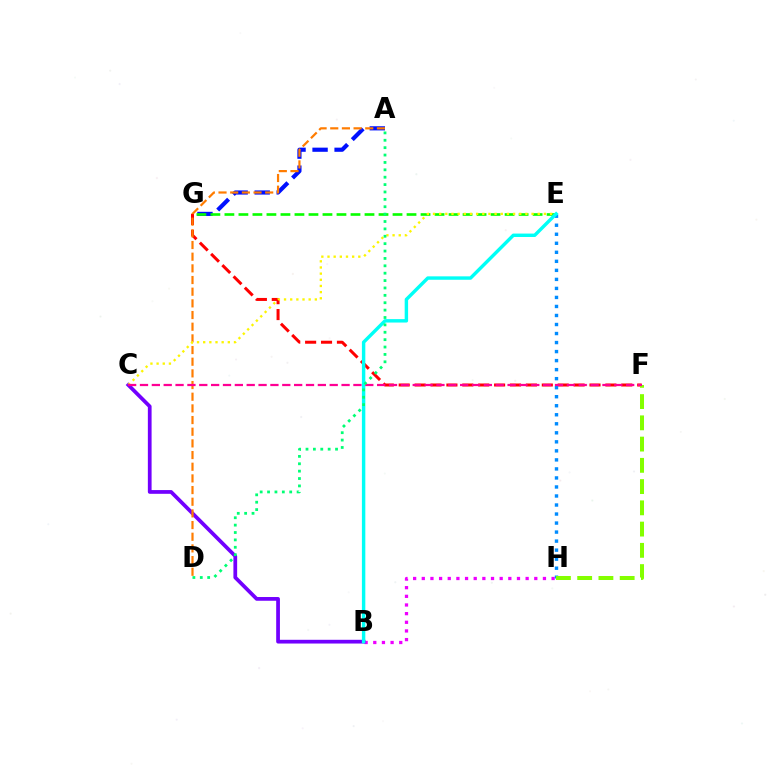{('F', 'G'): [{'color': '#ff0000', 'line_style': 'dashed', 'thickness': 2.16}], ('B', 'H'): [{'color': '#ee00ff', 'line_style': 'dotted', 'thickness': 2.35}], ('E', 'H'): [{'color': '#008cff', 'line_style': 'dotted', 'thickness': 2.45}], ('A', 'G'): [{'color': '#0010ff', 'line_style': 'dashed', 'thickness': 2.99}], ('F', 'H'): [{'color': '#84ff00', 'line_style': 'dashed', 'thickness': 2.89}], ('B', 'C'): [{'color': '#7200ff', 'line_style': 'solid', 'thickness': 2.69}], ('A', 'D'): [{'color': '#ff7c00', 'line_style': 'dashed', 'thickness': 1.59}, {'color': '#00ff74', 'line_style': 'dotted', 'thickness': 2.01}], ('E', 'G'): [{'color': '#08ff00', 'line_style': 'dashed', 'thickness': 1.9}], ('C', 'E'): [{'color': '#fcf500', 'line_style': 'dotted', 'thickness': 1.67}], ('B', 'E'): [{'color': '#00fff6', 'line_style': 'solid', 'thickness': 2.46}], ('C', 'F'): [{'color': '#ff0094', 'line_style': 'dashed', 'thickness': 1.61}]}